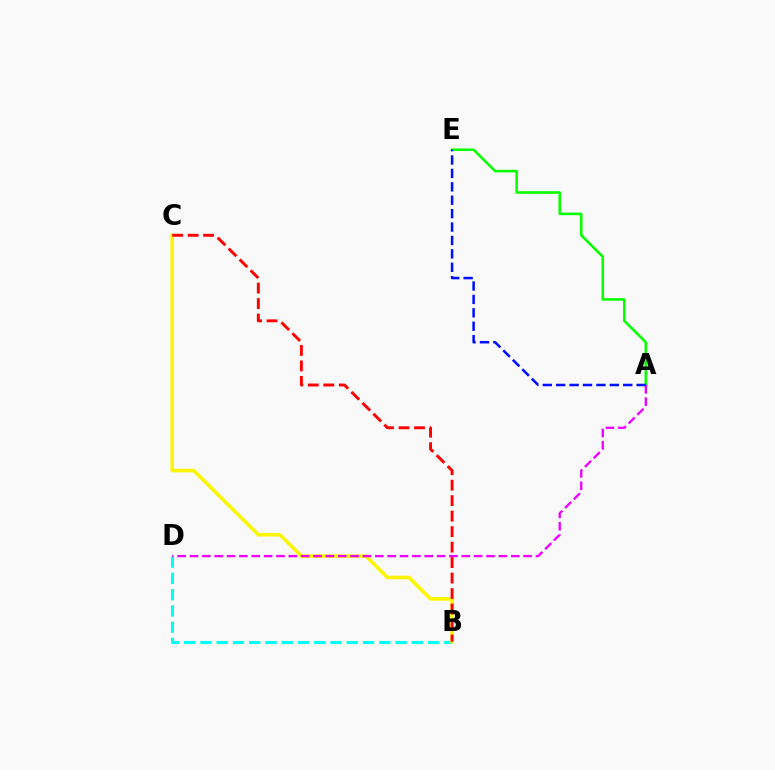{('B', 'D'): [{'color': '#00fff6', 'line_style': 'dashed', 'thickness': 2.21}], ('B', 'C'): [{'color': '#fcf500', 'line_style': 'solid', 'thickness': 2.57}, {'color': '#ff0000', 'line_style': 'dashed', 'thickness': 2.1}], ('A', 'E'): [{'color': '#08ff00', 'line_style': 'solid', 'thickness': 1.86}, {'color': '#0010ff', 'line_style': 'dashed', 'thickness': 1.82}], ('A', 'D'): [{'color': '#ee00ff', 'line_style': 'dashed', 'thickness': 1.68}]}